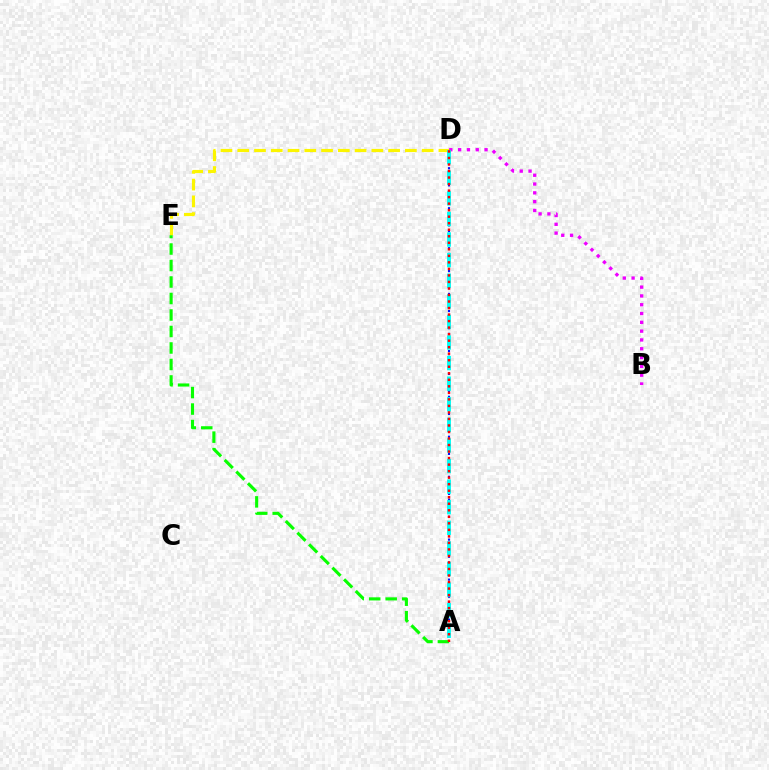{('A', 'D'): [{'color': '#0010ff', 'line_style': 'dotted', 'thickness': 1.55}, {'color': '#00fff6', 'line_style': 'dashed', 'thickness': 2.8}, {'color': '#ff0000', 'line_style': 'dotted', 'thickness': 1.77}], ('D', 'E'): [{'color': '#fcf500', 'line_style': 'dashed', 'thickness': 2.28}], ('A', 'E'): [{'color': '#08ff00', 'line_style': 'dashed', 'thickness': 2.24}], ('B', 'D'): [{'color': '#ee00ff', 'line_style': 'dotted', 'thickness': 2.39}]}